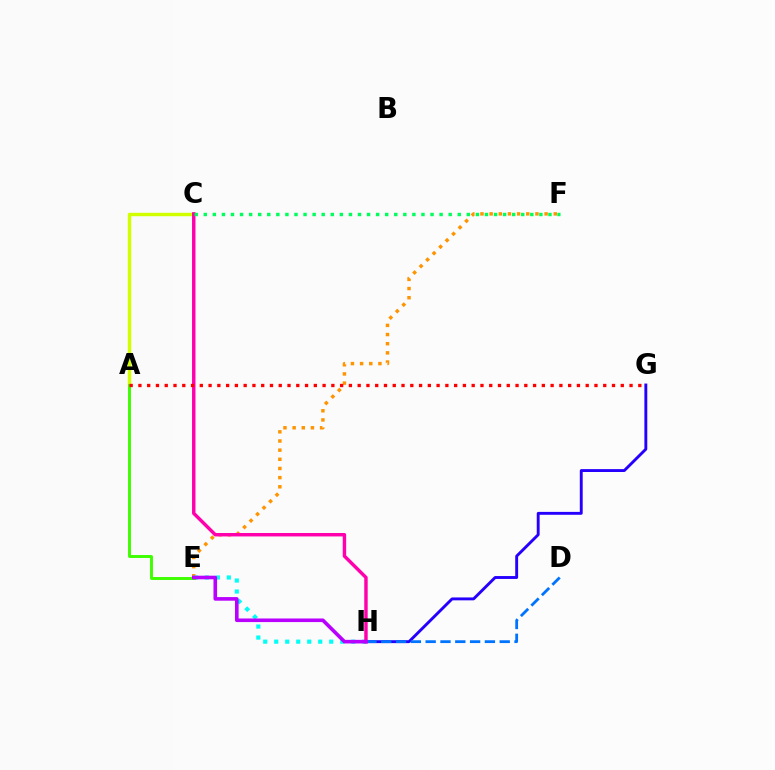{('E', 'F'): [{'color': '#ff9400', 'line_style': 'dotted', 'thickness': 2.49}], ('A', 'C'): [{'color': '#d1ff00', 'line_style': 'solid', 'thickness': 2.47}], ('E', 'H'): [{'color': '#00fff6', 'line_style': 'dotted', 'thickness': 2.99}, {'color': '#b900ff', 'line_style': 'solid', 'thickness': 2.6}], ('G', 'H'): [{'color': '#2500ff', 'line_style': 'solid', 'thickness': 2.08}], ('A', 'E'): [{'color': '#3dff00', 'line_style': 'solid', 'thickness': 2.11}], ('D', 'H'): [{'color': '#0074ff', 'line_style': 'dashed', 'thickness': 2.01}], ('C', 'H'): [{'color': '#ff00ac', 'line_style': 'solid', 'thickness': 2.47}], ('C', 'F'): [{'color': '#00ff5c', 'line_style': 'dotted', 'thickness': 2.46}], ('A', 'G'): [{'color': '#ff0000', 'line_style': 'dotted', 'thickness': 2.38}]}